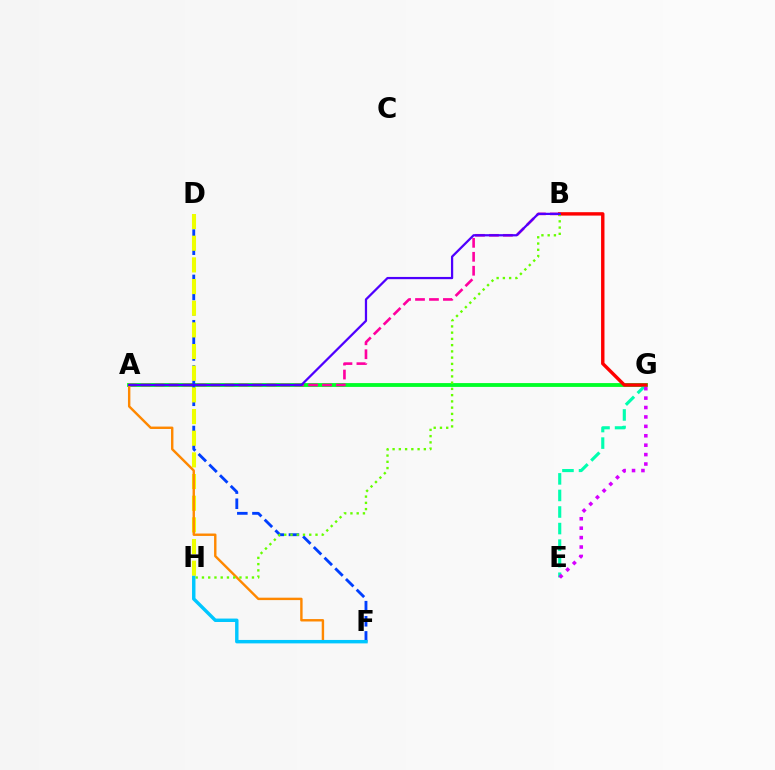{('A', 'G'): [{'color': '#00ff27', 'line_style': 'solid', 'thickness': 2.75}], ('D', 'F'): [{'color': '#003fff', 'line_style': 'dashed', 'thickness': 2.05}], ('E', 'G'): [{'color': '#00ffaf', 'line_style': 'dashed', 'thickness': 2.25}, {'color': '#d600ff', 'line_style': 'dotted', 'thickness': 2.56}], ('A', 'B'): [{'color': '#ff00a0', 'line_style': 'dashed', 'thickness': 1.89}, {'color': '#4f00ff', 'line_style': 'solid', 'thickness': 1.62}], ('D', 'H'): [{'color': '#eeff00', 'line_style': 'dashed', 'thickness': 2.94}], ('A', 'F'): [{'color': '#ff8800', 'line_style': 'solid', 'thickness': 1.74}], ('B', 'G'): [{'color': '#ff0000', 'line_style': 'solid', 'thickness': 2.45}], ('F', 'H'): [{'color': '#00c7ff', 'line_style': 'solid', 'thickness': 2.47}], ('B', 'H'): [{'color': '#66ff00', 'line_style': 'dotted', 'thickness': 1.7}]}